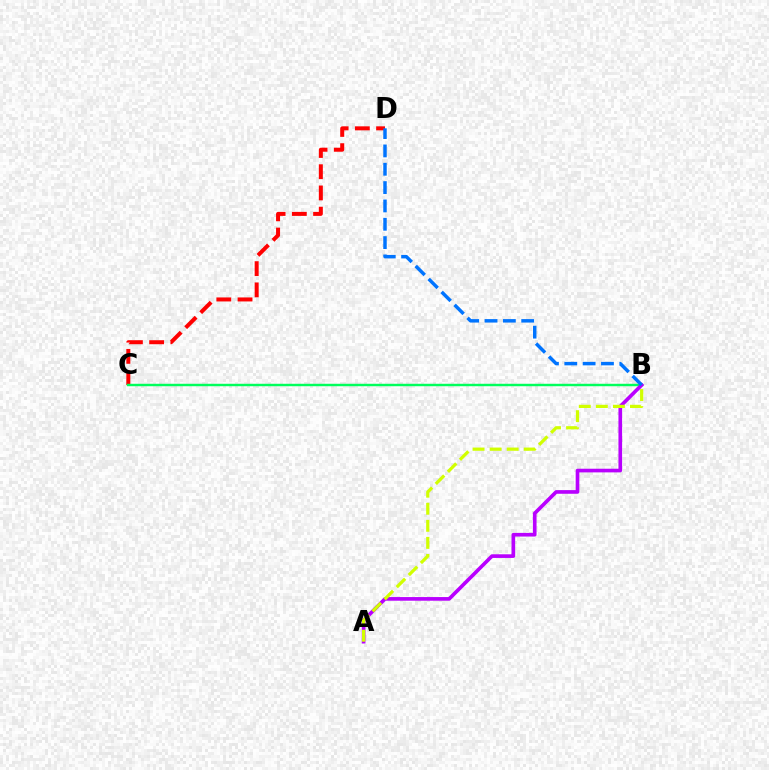{('C', 'D'): [{'color': '#ff0000', 'line_style': 'dashed', 'thickness': 2.88}], ('B', 'C'): [{'color': '#00ff5c', 'line_style': 'solid', 'thickness': 1.76}], ('A', 'B'): [{'color': '#b900ff', 'line_style': 'solid', 'thickness': 2.63}, {'color': '#d1ff00', 'line_style': 'dashed', 'thickness': 2.32}], ('B', 'D'): [{'color': '#0074ff', 'line_style': 'dashed', 'thickness': 2.49}]}